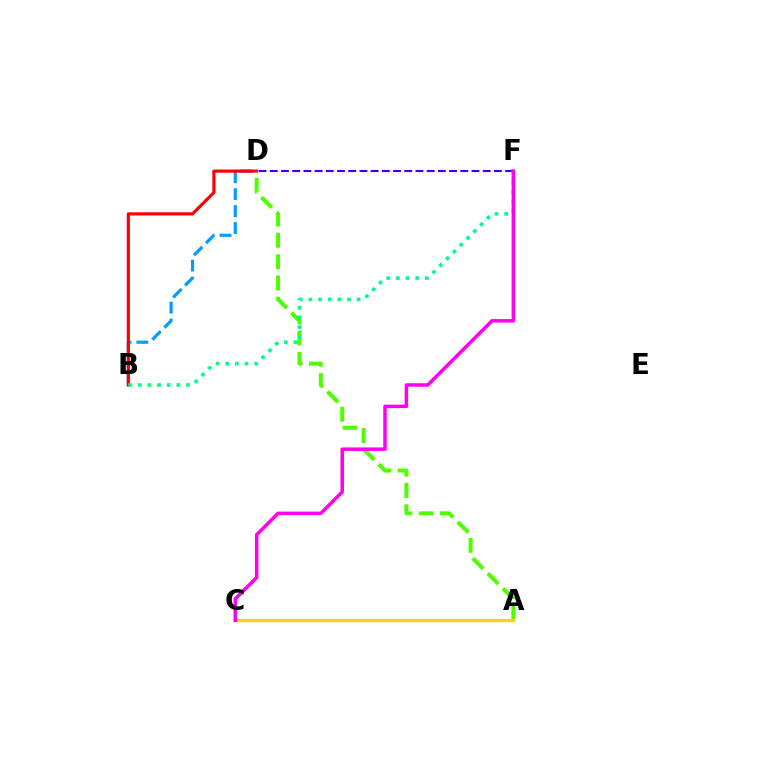{('D', 'F'): [{'color': '#3700ff', 'line_style': 'dashed', 'thickness': 1.52}], ('B', 'D'): [{'color': '#009eff', 'line_style': 'dashed', 'thickness': 2.3}, {'color': '#ff0000', 'line_style': 'solid', 'thickness': 2.27}], ('A', 'D'): [{'color': '#4fff00', 'line_style': 'dashed', 'thickness': 2.89}], ('B', 'F'): [{'color': '#00ff86', 'line_style': 'dotted', 'thickness': 2.62}], ('A', 'C'): [{'color': '#ffd500', 'line_style': 'solid', 'thickness': 2.37}], ('C', 'F'): [{'color': '#ff00ed', 'line_style': 'solid', 'thickness': 2.52}]}